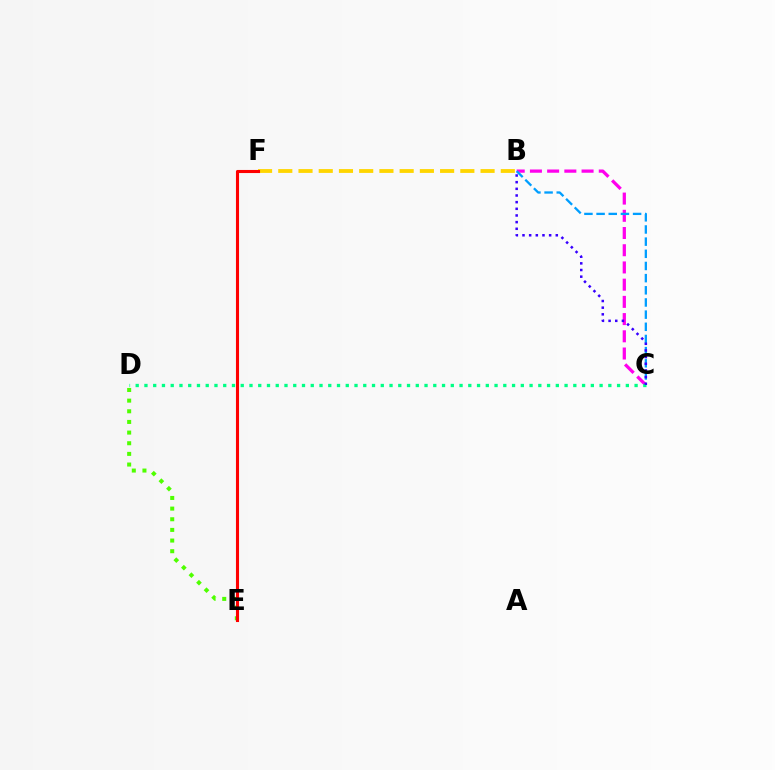{('D', 'E'): [{'color': '#4fff00', 'line_style': 'dotted', 'thickness': 2.89}], ('B', 'C'): [{'color': '#ff00ed', 'line_style': 'dashed', 'thickness': 2.34}, {'color': '#009eff', 'line_style': 'dashed', 'thickness': 1.65}, {'color': '#3700ff', 'line_style': 'dotted', 'thickness': 1.81}], ('C', 'D'): [{'color': '#00ff86', 'line_style': 'dotted', 'thickness': 2.38}], ('B', 'F'): [{'color': '#ffd500', 'line_style': 'dashed', 'thickness': 2.75}], ('E', 'F'): [{'color': '#ff0000', 'line_style': 'solid', 'thickness': 2.22}]}